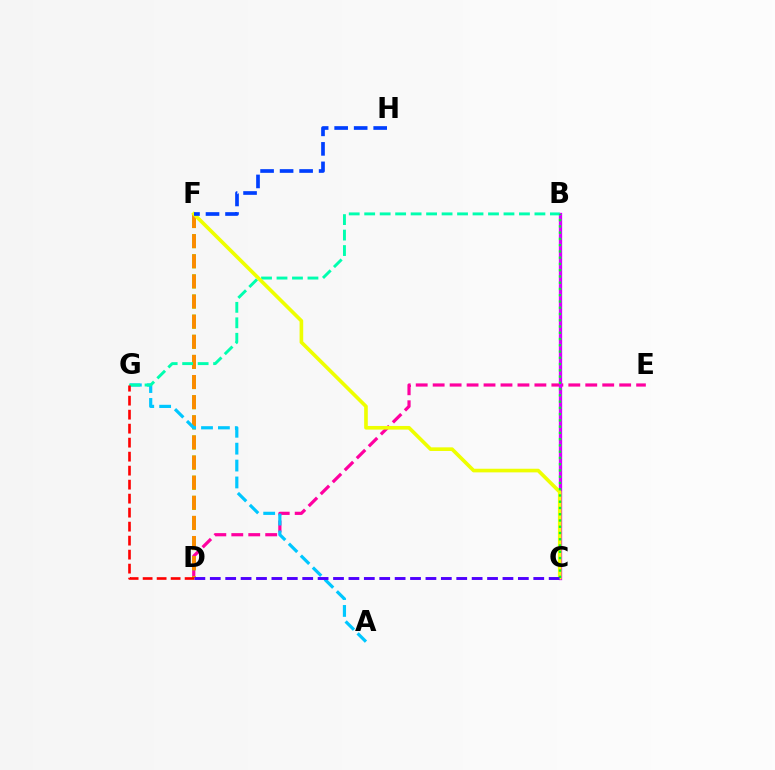{('D', 'E'): [{'color': '#ff00a0', 'line_style': 'dashed', 'thickness': 2.3}], ('B', 'C'): [{'color': '#d600ff', 'line_style': 'solid', 'thickness': 2.39}, {'color': '#00ff27', 'line_style': 'dotted', 'thickness': 1.7}], ('D', 'F'): [{'color': '#66ff00', 'line_style': 'dashed', 'thickness': 2.73}, {'color': '#ff8800', 'line_style': 'dashed', 'thickness': 2.73}], ('A', 'G'): [{'color': '#00c7ff', 'line_style': 'dashed', 'thickness': 2.3}], ('B', 'G'): [{'color': '#00ffaf', 'line_style': 'dashed', 'thickness': 2.1}], ('C', 'F'): [{'color': '#eeff00', 'line_style': 'solid', 'thickness': 2.62}], ('D', 'G'): [{'color': '#ff0000', 'line_style': 'dashed', 'thickness': 1.9}], ('C', 'D'): [{'color': '#4f00ff', 'line_style': 'dashed', 'thickness': 2.09}], ('F', 'H'): [{'color': '#003fff', 'line_style': 'dashed', 'thickness': 2.65}]}